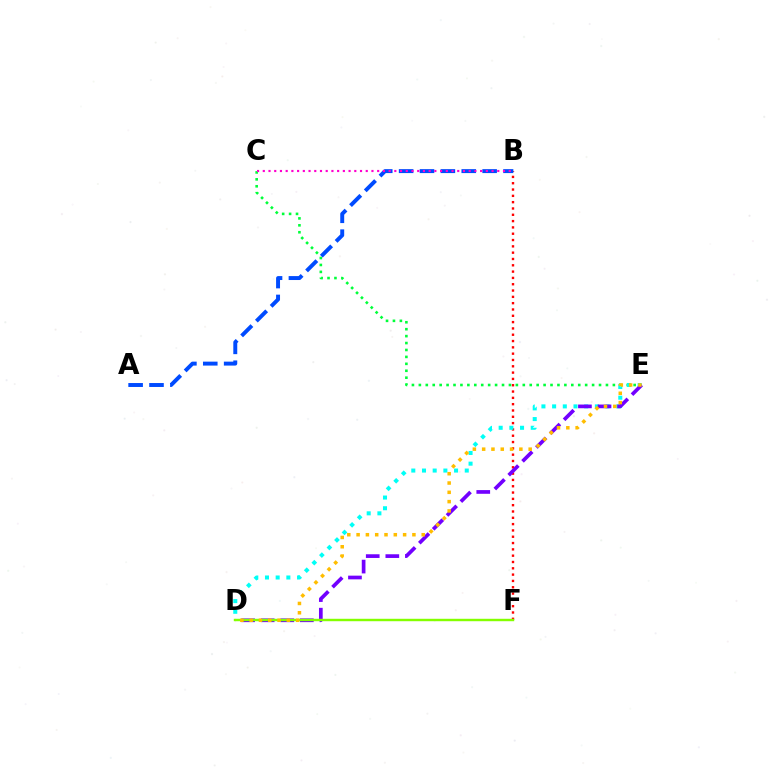{('B', 'F'): [{'color': '#ff0000', 'line_style': 'dotted', 'thickness': 1.72}], ('C', 'E'): [{'color': '#00ff39', 'line_style': 'dotted', 'thickness': 1.88}], ('D', 'E'): [{'color': '#00fff6', 'line_style': 'dotted', 'thickness': 2.9}, {'color': '#7200ff', 'line_style': 'dashed', 'thickness': 2.66}, {'color': '#ffbd00', 'line_style': 'dotted', 'thickness': 2.53}], ('A', 'B'): [{'color': '#004bff', 'line_style': 'dashed', 'thickness': 2.84}], ('D', 'F'): [{'color': '#84ff00', 'line_style': 'solid', 'thickness': 1.75}], ('B', 'C'): [{'color': '#ff00cf', 'line_style': 'dotted', 'thickness': 1.55}]}